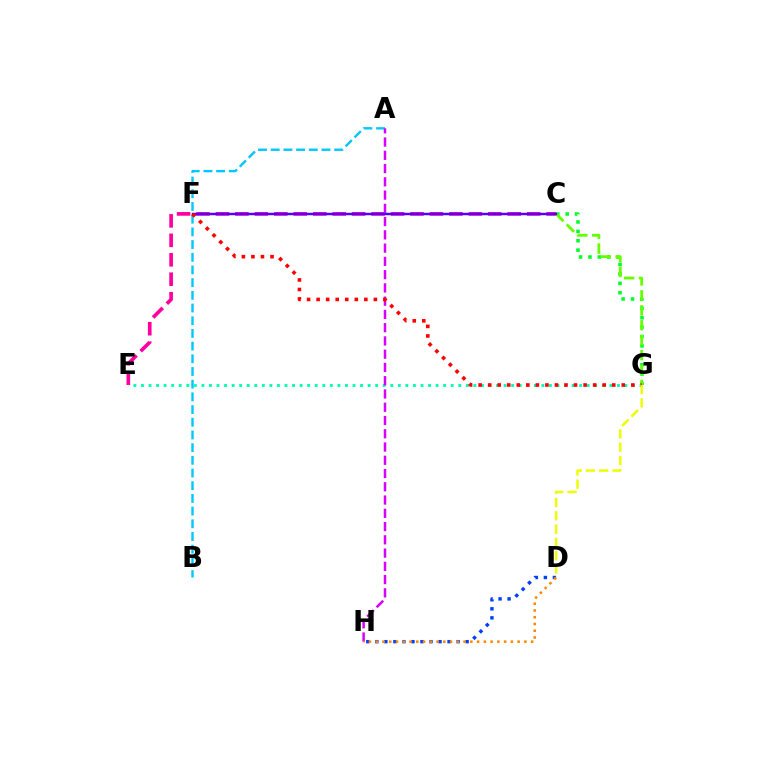{('C', 'E'): [{'color': '#ff00a0', 'line_style': 'dashed', 'thickness': 2.64}], ('E', 'G'): [{'color': '#00ffaf', 'line_style': 'dotted', 'thickness': 2.05}], ('C', 'G'): [{'color': '#00ff27', 'line_style': 'dotted', 'thickness': 2.55}, {'color': '#66ff00', 'line_style': 'dashed', 'thickness': 2.03}], ('A', 'B'): [{'color': '#00c7ff', 'line_style': 'dashed', 'thickness': 1.72}], ('D', 'H'): [{'color': '#003fff', 'line_style': 'dotted', 'thickness': 2.45}, {'color': '#ff8800', 'line_style': 'dotted', 'thickness': 1.84}], ('A', 'H'): [{'color': '#d600ff', 'line_style': 'dashed', 'thickness': 1.8}], ('C', 'F'): [{'color': '#4f00ff', 'line_style': 'solid', 'thickness': 1.75}], ('F', 'G'): [{'color': '#ff0000', 'line_style': 'dotted', 'thickness': 2.59}], ('D', 'G'): [{'color': '#eeff00', 'line_style': 'dashed', 'thickness': 1.8}]}